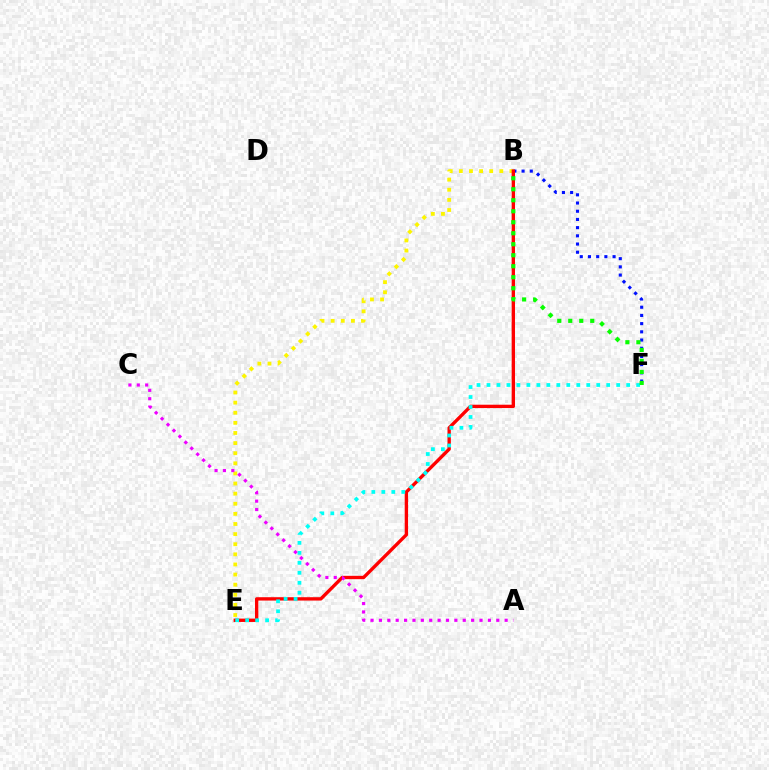{('B', 'E'): [{'color': '#fcf500', 'line_style': 'dotted', 'thickness': 2.75}, {'color': '#ff0000', 'line_style': 'solid', 'thickness': 2.41}], ('B', 'F'): [{'color': '#0010ff', 'line_style': 'dotted', 'thickness': 2.23}, {'color': '#08ff00', 'line_style': 'dotted', 'thickness': 2.99}], ('E', 'F'): [{'color': '#00fff6', 'line_style': 'dotted', 'thickness': 2.71}], ('A', 'C'): [{'color': '#ee00ff', 'line_style': 'dotted', 'thickness': 2.28}]}